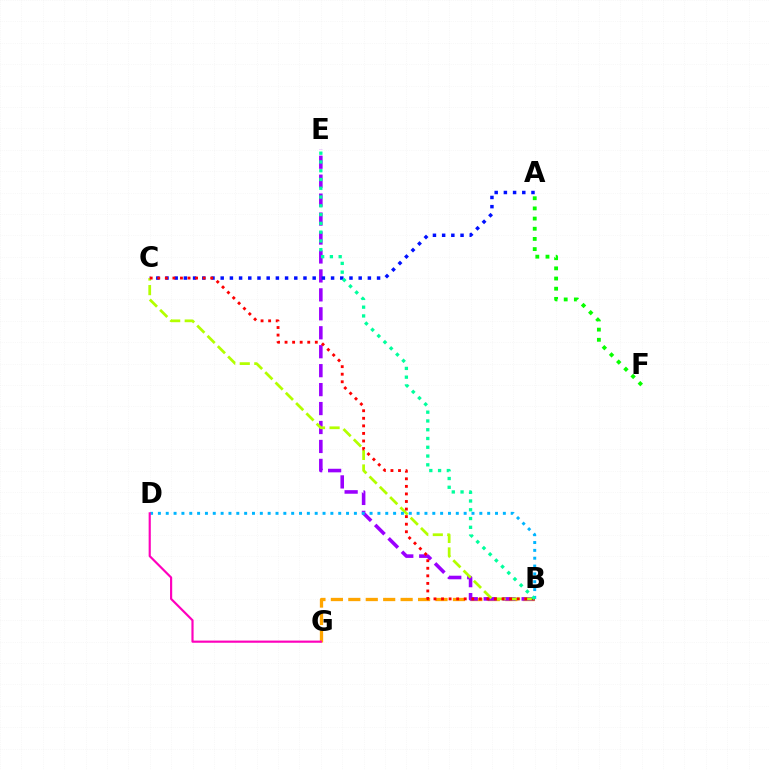{('B', 'G'): [{'color': '#ffa500', 'line_style': 'dashed', 'thickness': 2.37}], ('B', 'E'): [{'color': '#9b00ff', 'line_style': 'dashed', 'thickness': 2.57}, {'color': '#00ff9d', 'line_style': 'dotted', 'thickness': 2.38}], ('A', 'C'): [{'color': '#0010ff', 'line_style': 'dotted', 'thickness': 2.5}], ('B', 'C'): [{'color': '#b3ff00', 'line_style': 'dashed', 'thickness': 1.98}, {'color': '#ff0000', 'line_style': 'dotted', 'thickness': 2.05}], ('A', 'F'): [{'color': '#08ff00', 'line_style': 'dotted', 'thickness': 2.76}], ('B', 'D'): [{'color': '#00b5ff', 'line_style': 'dotted', 'thickness': 2.13}], ('D', 'G'): [{'color': '#ff00bd', 'line_style': 'solid', 'thickness': 1.56}]}